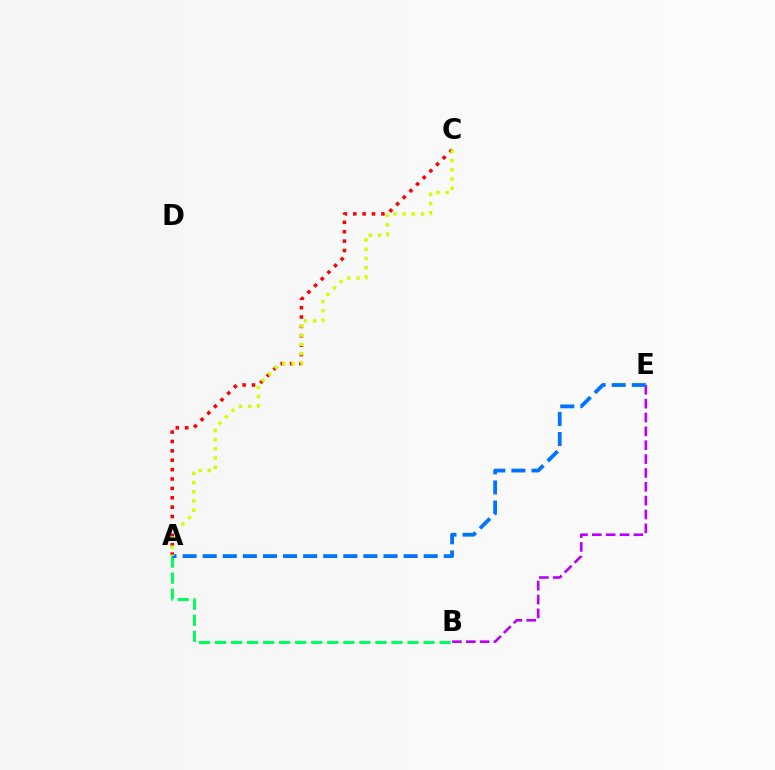{('A', 'B'): [{'color': '#00ff5c', 'line_style': 'dashed', 'thickness': 2.18}], ('B', 'E'): [{'color': '#b900ff', 'line_style': 'dashed', 'thickness': 1.88}], ('A', 'C'): [{'color': '#ff0000', 'line_style': 'dotted', 'thickness': 2.55}, {'color': '#d1ff00', 'line_style': 'dotted', 'thickness': 2.5}], ('A', 'E'): [{'color': '#0074ff', 'line_style': 'dashed', 'thickness': 2.73}]}